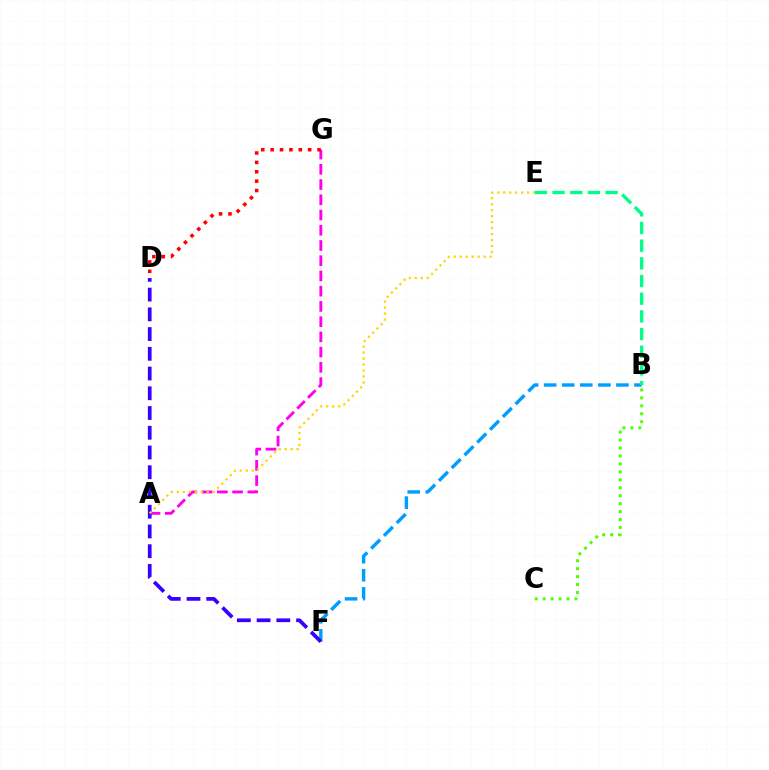{('B', 'F'): [{'color': '#009eff', 'line_style': 'dashed', 'thickness': 2.45}], ('A', 'G'): [{'color': '#ff00ed', 'line_style': 'dashed', 'thickness': 2.07}], ('D', 'F'): [{'color': '#3700ff', 'line_style': 'dashed', 'thickness': 2.68}], ('D', 'G'): [{'color': '#ff0000', 'line_style': 'dotted', 'thickness': 2.55}], ('A', 'E'): [{'color': '#ffd500', 'line_style': 'dotted', 'thickness': 1.62}], ('B', 'E'): [{'color': '#00ff86', 'line_style': 'dashed', 'thickness': 2.4}], ('B', 'C'): [{'color': '#4fff00', 'line_style': 'dotted', 'thickness': 2.16}]}